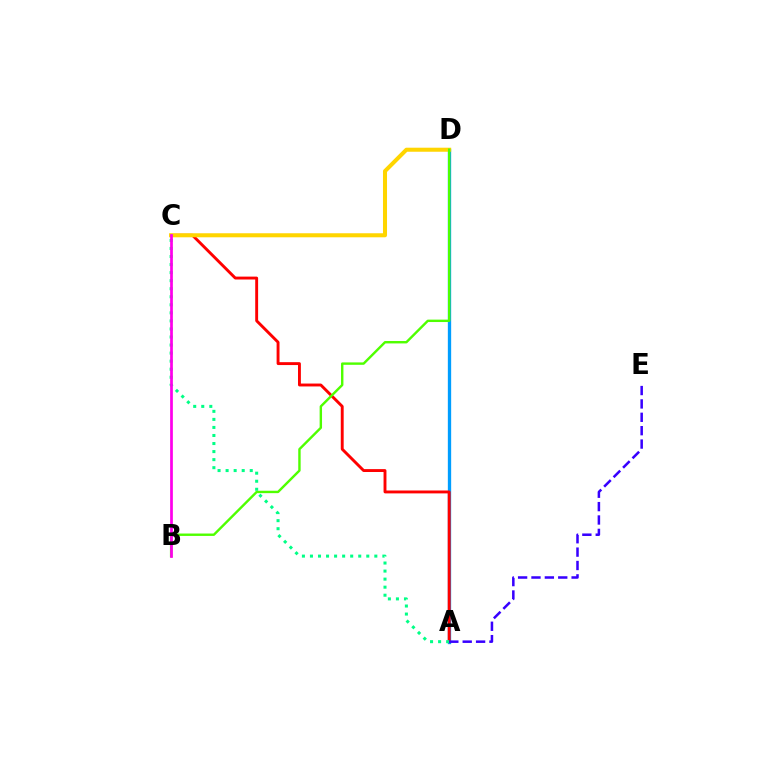{('A', 'D'): [{'color': '#009eff', 'line_style': 'solid', 'thickness': 2.39}], ('A', 'C'): [{'color': '#ff0000', 'line_style': 'solid', 'thickness': 2.08}, {'color': '#00ff86', 'line_style': 'dotted', 'thickness': 2.19}], ('C', 'D'): [{'color': '#ffd500', 'line_style': 'solid', 'thickness': 2.91}], ('B', 'D'): [{'color': '#4fff00', 'line_style': 'solid', 'thickness': 1.73}], ('A', 'E'): [{'color': '#3700ff', 'line_style': 'dashed', 'thickness': 1.82}], ('B', 'C'): [{'color': '#ff00ed', 'line_style': 'solid', 'thickness': 1.97}]}